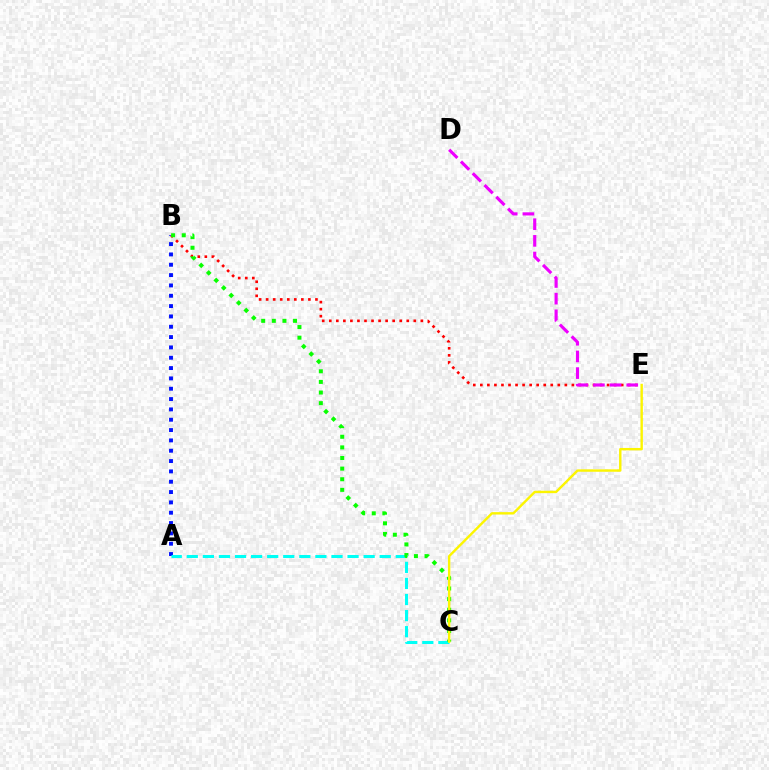{('A', 'B'): [{'color': '#0010ff', 'line_style': 'dotted', 'thickness': 2.81}], ('B', 'E'): [{'color': '#ff0000', 'line_style': 'dotted', 'thickness': 1.91}], ('D', 'E'): [{'color': '#ee00ff', 'line_style': 'dashed', 'thickness': 2.26}], ('A', 'C'): [{'color': '#00fff6', 'line_style': 'dashed', 'thickness': 2.18}], ('B', 'C'): [{'color': '#08ff00', 'line_style': 'dotted', 'thickness': 2.89}], ('C', 'E'): [{'color': '#fcf500', 'line_style': 'solid', 'thickness': 1.74}]}